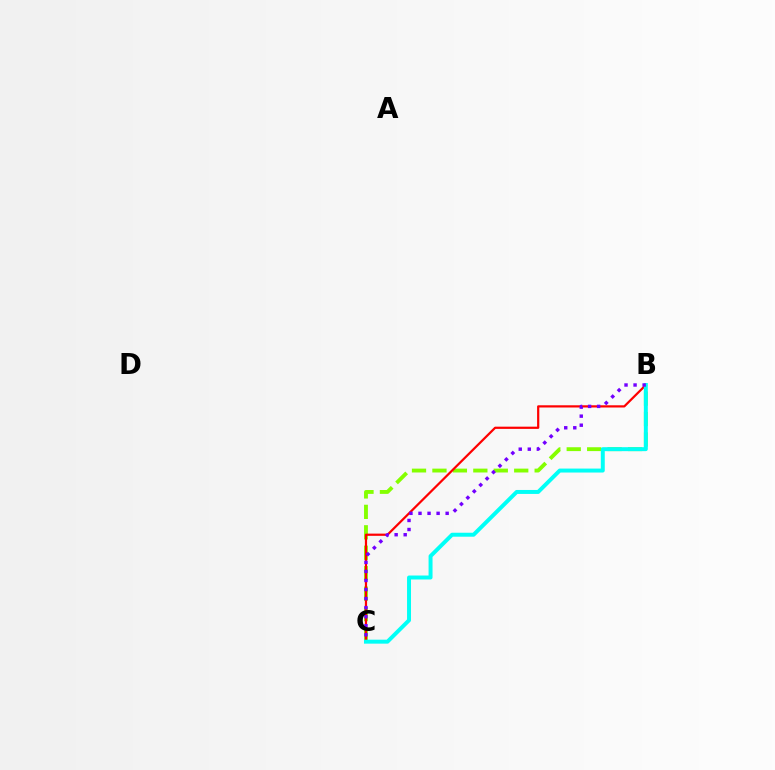{('B', 'C'): [{'color': '#84ff00', 'line_style': 'dashed', 'thickness': 2.78}, {'color': '#ff0000', 'line_style': 'solid', 'thickness': 1.6}, {'color': '#00fff6', 'line_style': 'solid', 'thickness': 2.85}, {'color': '#7200ff', 'line_style': 'dotted', 'thickness': 2.46}]}